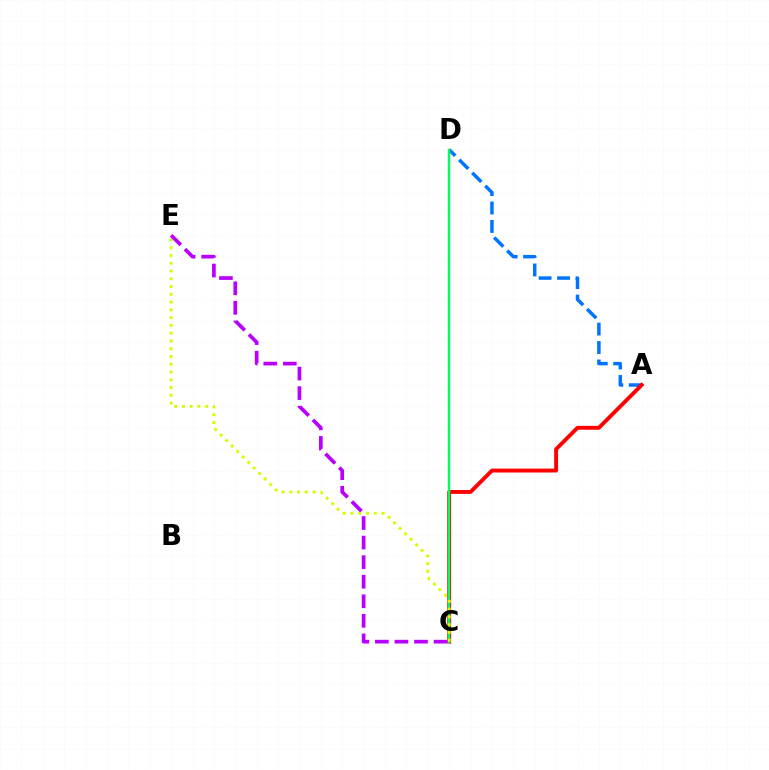{('A', 'D'): [{'color': '#0074ff', 'line_style': 'dashed', 'thickness': 2.51}], ('A', 'C'): [{'color': '#ff0000', 'line_style': 'solid', 'thickness': 2.8}], ('C', 'D'): [{'color': '#00ff5c', 'line_style': 'solid', 'thickness': 1.75}], ('C', 'E'): [{'color': '#d1ff00', 'line_style': 'dotted', 'thickness': 2.11}, {'color': '#b900ff', 'line_style': 'dashed', 'thickness': 2.66}]}